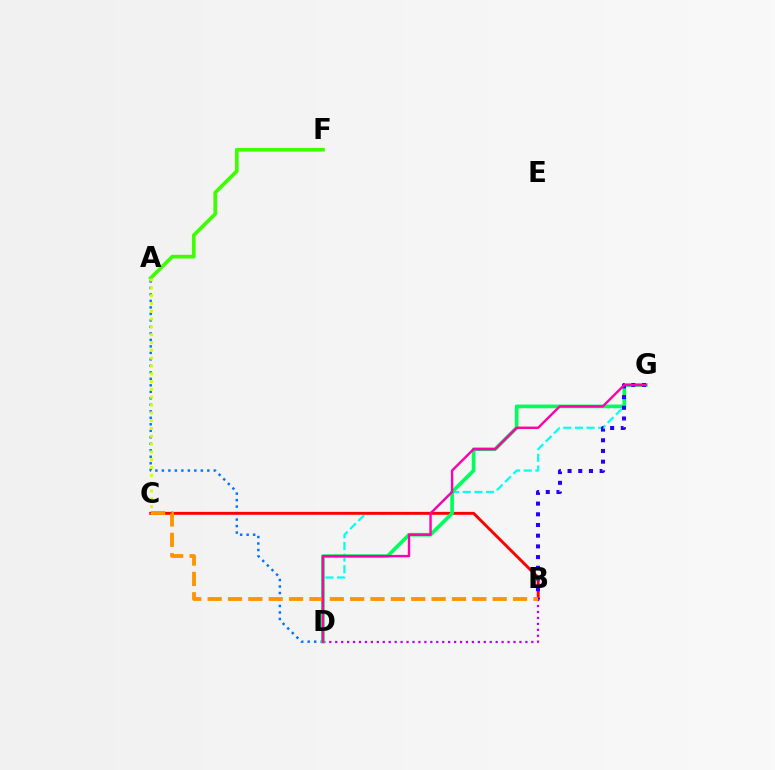{('A', 'D'): [{'color': '#0074ff', 'line_style': 'dotted', 'thickness': 1.76}], ('B', 'D'): [{'color': '#b900ff', 'line_style': 'dotted', 'thickness': 1.61}], ('D', 'G'): [{'color': '#00fff6', 'line_style': 'dashed', 'thickness': 1.58}, {'color': '#00ff5c', 'line_style': 'solid', 'thickness': 2.65}, {'color': '#ff00ac', 'line_style': 'solid', 'thickness': 1.72}], ('B', 'C'): [{'color': '#ff0000', 'line_style': 'solid', 'thickness': 2.1}, {'color': '#ff9400', 'line_style': 'dashed', 'thickness': 2.77}], ('B', 'G'): [{'color': '#2500ff', 'line_style': 'dotted', 'thickness': 2.91}], ('A', 'F'): [{'color': '#3dff00', 'line_style': 'solid', 'thickness': 2.68}], ('A', 'C'): [{'color': '#d1ff00', 'line_style': 'dotted', 'thickness': 2.12}]}